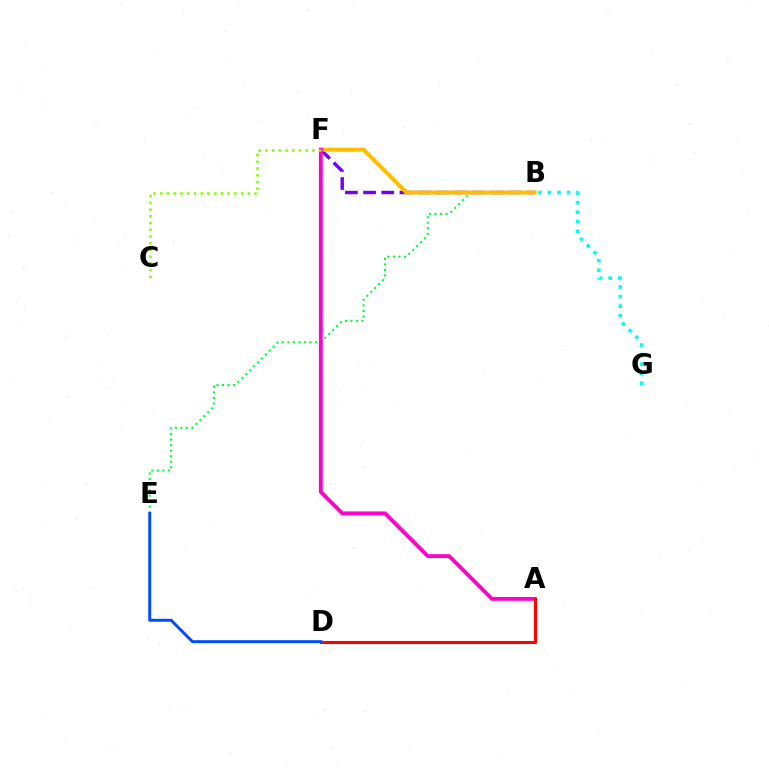{('B', 'E'): [{'color': '#00ff39', 'line_style': 'dotted', 'thickness': 1.5}], ('B', 'F'): [{'color': '#7200ff', 'line_style': 'dashed', 'thickness': 2.47}, {'color': '#ffbd00', 'line_style': 'solid', 'thickness': 2.88}], ('B', 'G'): [{'color': '#00fff6', 'line_style': 'dotted', 'thickness': 2.6}], ('A', 'F'): [{'color': '#ff00cf', 'line_style': 'solid', 'thickness': 2.76}], ('A', 'D'): [{'color': '#ff0000', 'line_style': 'solid', 'thickness': 2.24}], ('D', 'E'): [{'color': '#004bff', 'line_style': 'solid', 'thickness': 2.13}], ('C', 'F'): [{'color': '#84ff00', 'line_style': 'dotted', 'thickness': 1.83}]}